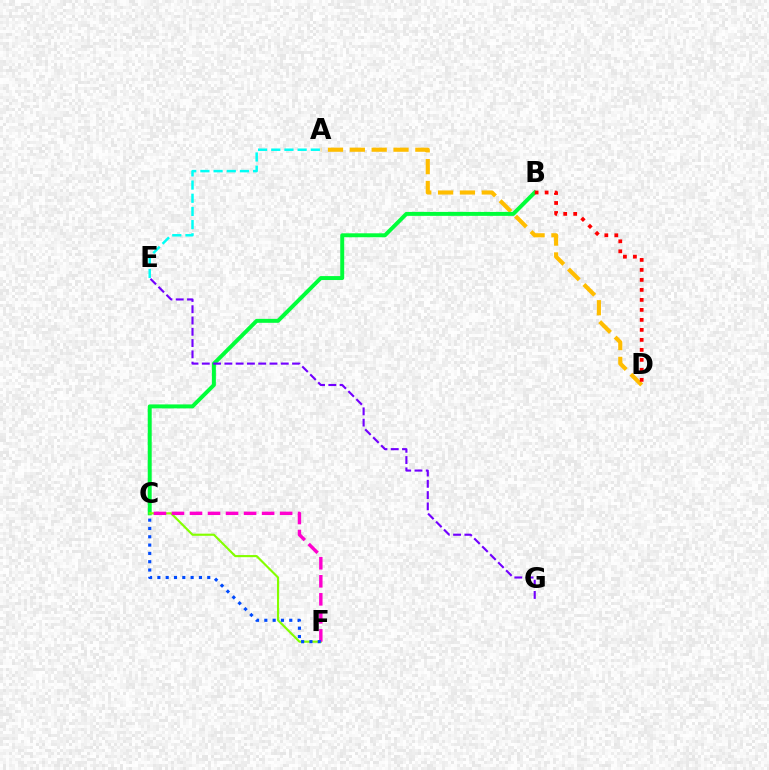{('A', 'D'): [{'color': '#ffbd00', 'line_style': 'dashed', 'thickness': 2.97}], ('B', 'C'): [{'color': '#00ff39', 'line_style': 'solid', 'thickness': 2.84}], ('B', 'D'): [{'color': '#ff0000', 'line_style': 'dotted', 'thickness': 2.72}], ('E', 'G'): [{'color': '#7200ff', 'line_style': 'dashed', 'thickness': 1.53}], ('A', 'E'): [{'color': '#00fff6', 'line_style': 'dashed', 'thickness': 1.79}], ('C', 'F'): [{'color': '#84ff00', 'line_style': 'solid', 'thickness': 1.55}, {'color': '#ff00cf', 'line_style': 'dashed', 'thickness': 2.45}, {'color': '#004bff', 'line_style': 'dotted', 'thickness': 2.26}]}